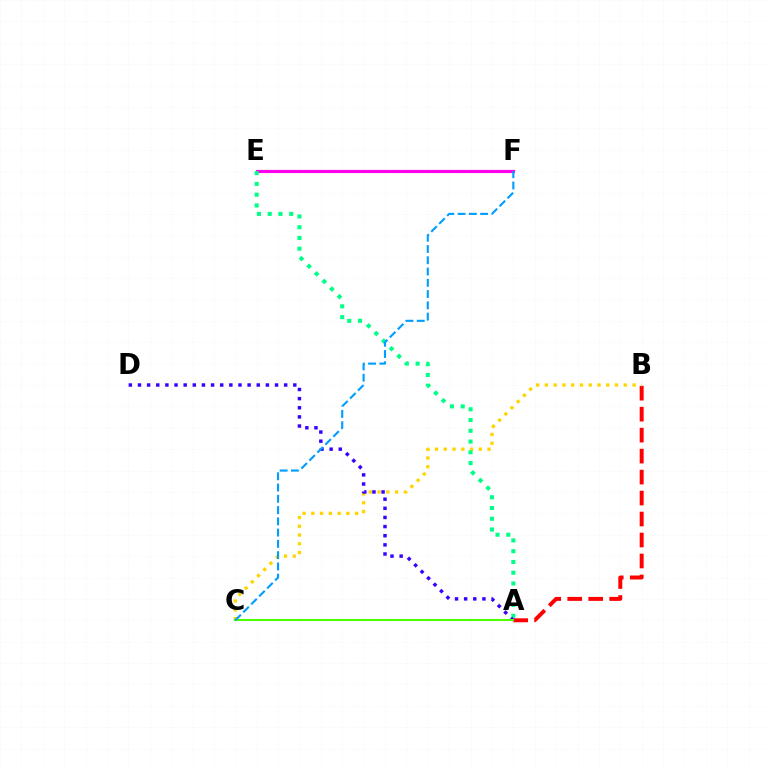{('A', 'B'): [{'color': '#ff0000', 'line_style': 'dashed', 'thickness': 2.85}], ('E', 'F'): [{'color': '#ff00ed', 'line_style': 'solid', 'thickness': 2.26}], ('B', 'C'): [{'color': '#ffd500', 'line_style': 'dotted', 'thickness': 2.38}], ('A', 'E'): [{'color': '#00ff86', 'line_style': 'dotted', 'thickness': 2.92}], ('A', 'D'): [{'color': '#3700ff', 'line_style': 'dotted', 'thickness': 2.48}], ('A', 'C'): [{'color': '#4fff00', 'line_style': 'solid', 'thickness': 1.5}], ('C', 'F'): [{'color': '#009eff', 'line_style': 'dashed', 'thickness': 1.53}]}